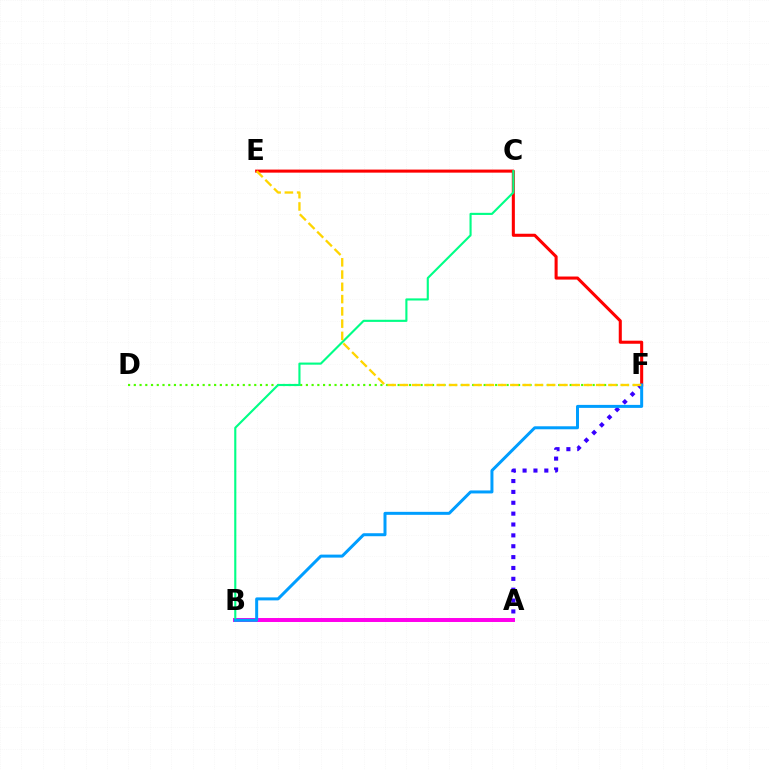{('D', 'F'): [{'color': '#4fff00', 'line_style': 'dotted', 'thickness': 1.56}], ('A', 'B'): [{'color': '#ff00ed', 'line_style': 'solid', 'thickness': 2.86}], ('E', 'F'): [{'color': '#ff0000', 'line_style': 'solid', 'thickness': 2.21}, {'color': '#ffd500', 'line_style': 'dashed', 'thickness': 1.67}], ('A', 'F'): [{'color': '#3700ff', 'line_style': 'dotted', 'thickness': 2.95}], ('B', 'C'): [{'color': '#00ff86', 'line_style': 'solid', 'thickness': 1.53}], ('B', 'F'): [{'color': '#009eff', 'line_style': 'solid', 'thickness': 2.16}]}